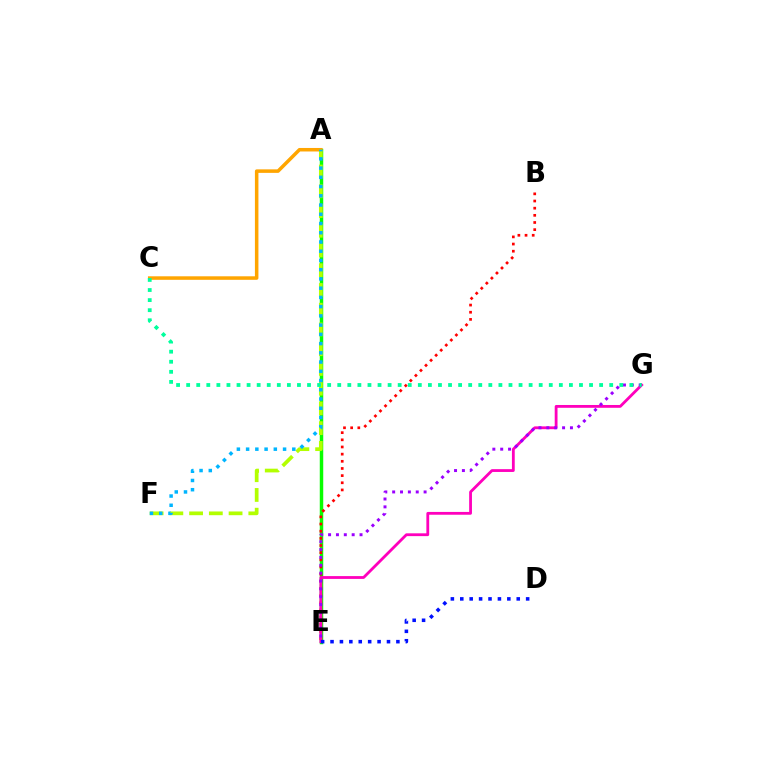{('A', 'E'): [{'color': '#08ff00', 'line_style': 'solid', 'thickness': 2.5}], ('A', 'C'): [{'color': '#ffa500', 'line_style': 'solid', 'thickness': 2.53}], ('B', 'E'): [{'color': '#ff0000', 'line_style': 'dotted', 'thickness': 1.94}], ('E', 'G'): [{'color': '#ff00bd', 'line_style': 'solid', 'thickness': 2.02}, {'color': '#9b00ff', 'line_style': 'dotted', 'thickness': 2.14}], ('A', 'F'): [{'color': '#b3ff00', 'line_style': 'dashed', 'thickness': 2.68}, {'color': '#00b5ff', 'line_style': 'dotted', 'thickness': 2.51}], ('C', 'G'): [{'color': '#00ff9d', 'line_style': 'dotted', 'thickness': 2.74}], ('D', 'E'): [{'color': '#0010ff', 'line_style': 'dotted', 'thickness': 2.56}]}